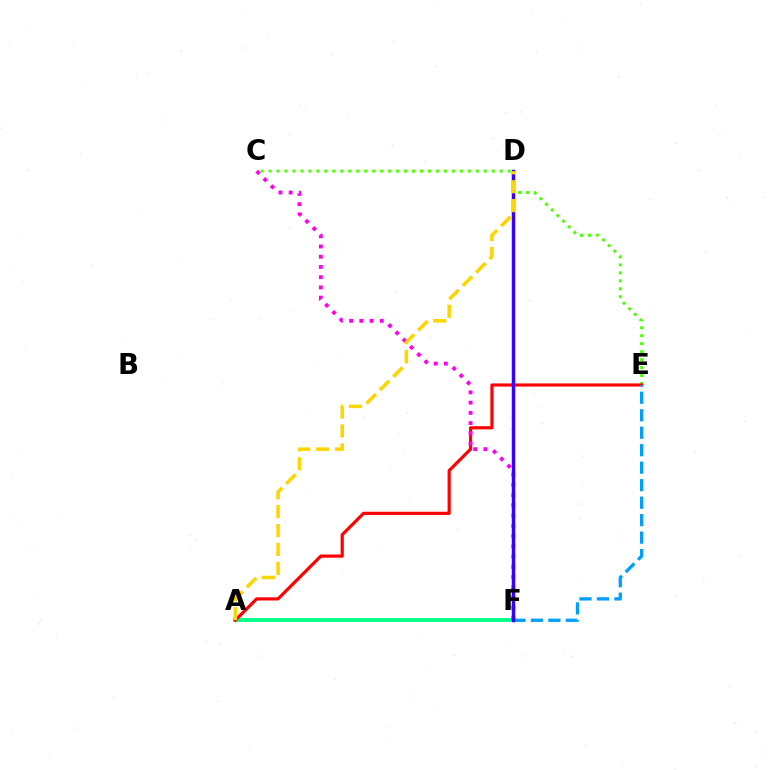{('A', 'F'): [{'color': '#00ff86', 'line_style': 'solid', 'thickness': 2.74}], ('C', 'E'): [{'color': '#4fff00', 'line_style': 'dotted', 'thickness': 2.16}], ('A', 'E'): [{'color': '#ff0000', 'line_style': 'solid', 'thickness': 2.28}], ('E', 'F'): [{'color': '#009eff', 'line_style': 'dashed', 'thickness': 2.38}], ('C', 'F'): [{'color': '#ff00ed', 'line_style': 'dotted', 'thickness': 2.78}], ('D', 'F'): [{'color': '#3700ff', 'line_style': 'solid', 'thickness': 2.49}], ('A', 'D'): [{'color': '#ffd500', 'line_style': 'dashed', 'thickness': 2.57}]}